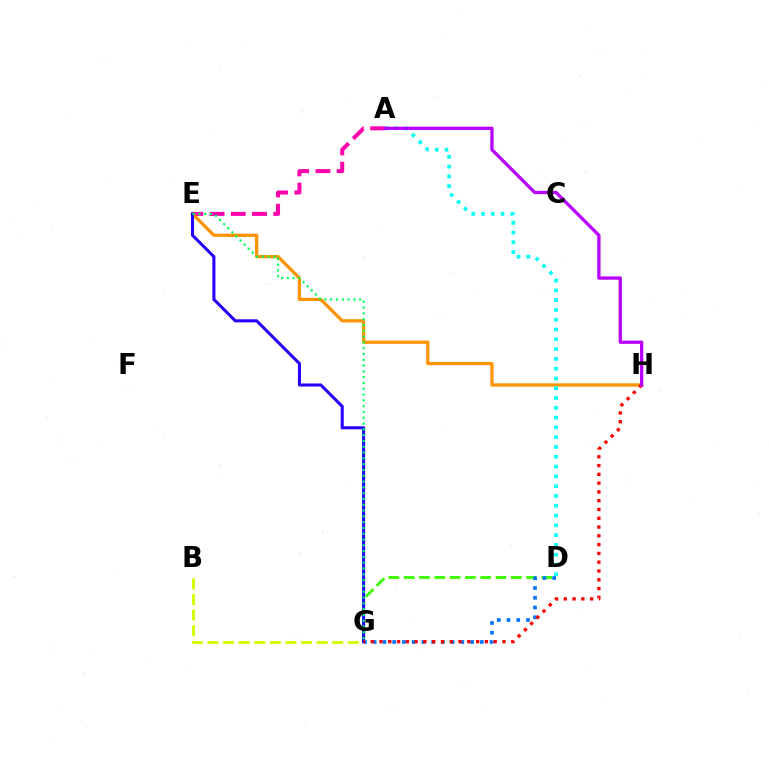{('A', 'E'): [{'color': '#ff00ac', 'line_style': 'dashed', 'thickness': 2.88}], ('E', 'H'): [{'color': '#ff9400', 'line_style': 'solid', 'thickness': 2.36}], ('B', 'G'): [{'color': '#d1ff00', 'line_style': 'dashed', 'thickness': 2.12}], ('D', 'G'): [{'color': '#3dff00', 'line_style': 'dashed', 'thickness': 2.08}, {'color': '#0074ff', 'line_style': 'dotted', 'thickness': 2.65}], ('A', 'D'): [{'color': '#00fff6', 'line_style': 'dotted', 'thickness': 2.66}], ('E', 'G'): [{'color': '#2500ff', 'line_style': 'solid', 'thickness': 2.21}, {'color': '#00ff5c', 'line_style': 'dotted', 'thickness': 1.58}], ('G', 'H'): [{'color': '#ff0000', 'line_style': 'dotted', 'thickness': 2.39}], ('A', 'H'): [{'color': '#b900ff', 'line_style': 'solid', 'thickness': 2.36}]}